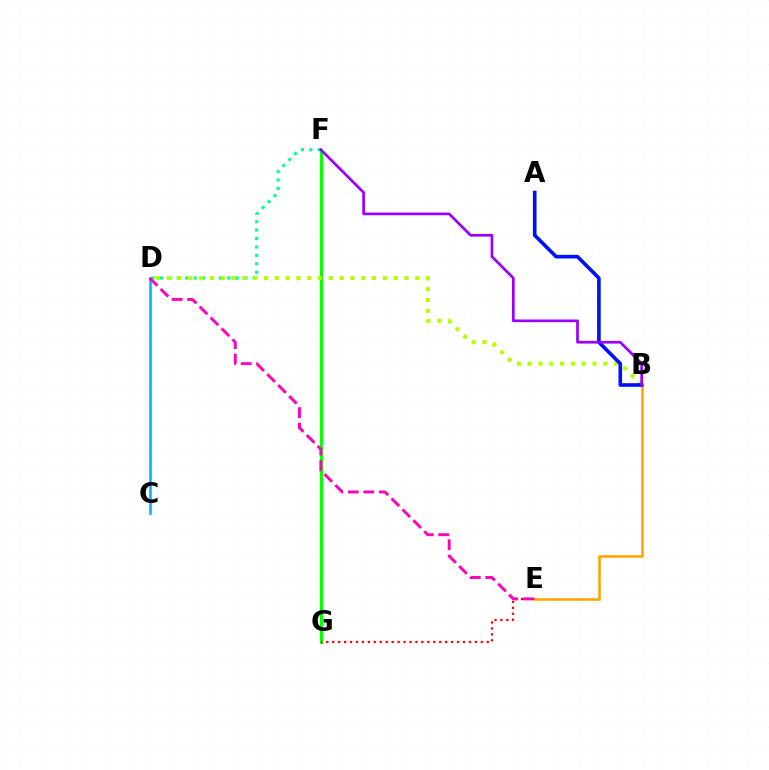{('F', 'G'): [{'color': '#08ff00', 'line_style': 'solid', 'thickness': 2.19}], ('D', 'F'): [{'color': '#00ff9d', 'line_style': 'dotted', 'thickness': 2.29}], ('E', 'G'): [{'color': '#ff0000', 'line_style': 'dotted', 'thickness': 1.61}], ('B', 'E'): [{'color': '#ffa500', 'line_style': 'solid', 'thickness': 1.85}], ('B', 'D'): [{'color': '#b3ff00', 'line_style': 'dotted', 'thickness': 2.94}], ('C', 'D'): [{'color': '#00b5ff', 'line_style': 'solid', 'thickness': 1.88}], ('A', 'B'): [{'color': '#0010ff', 'line_style': 'solid', 'thickness': 2.62}], ('D', 'E'): [{'color': '#ff00bd', 'line_style': 'dashed', 'thickness': 2.1}], ('B', 'F'): [{'color': '#9b00ff', 'line_style': 'solid', 'thickness': 1.95}]}